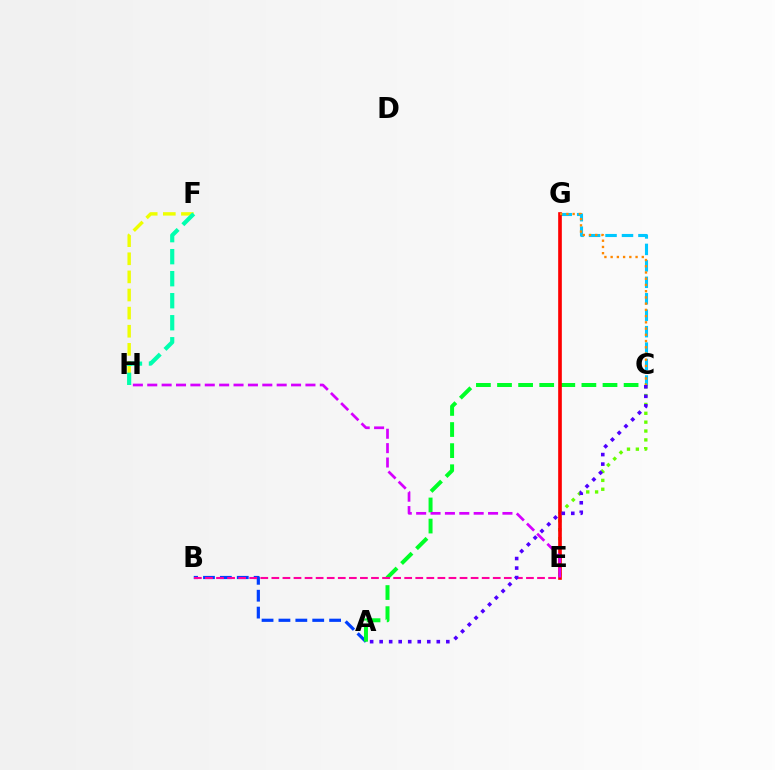{('C', 'G'): [{'color': '#00c7ff', 'line_style': 'dashed', 'thickness': 2.23}, {'color': '#ff8800', 'line_style': 'dotted', 'thickness': 1.69}], ('C', 'E'): [{'color': '#66ff00', 'line_style': 'dotted', 'thickness': 2.41}], ('A', 'B'): [{'color': '#003fff', 'line_style': 'dashed', 'thickness': 2.29}], ('F', 'H'): [{'color': '#eeff00', 'line_style': 'dashed', 'thickness': 2.46}, {'color': '#00ffaf', 'line_style': 'dashed', 'thickness': 2.99}], ('A', 'C'): [{'color': '#00ff27', 'line_style': 'dashed', 'thickness': 2.87}, {'color': '#4f00ff', 'line_style': 'dotted', 'thickness': 2.59}], ('B', 'E'): [{'color': '#ff00a0', 'line_style': 'dashed', 'thickness': 1.5}], ('E', 'G'): [{'color': '#ff0000', 'line_style': 'solid', 'thickness': 2.63}], ('E', 'H'): [{'color': '#d600ff', 'line_style': 'dashed', 'thickness': 1.95}]}